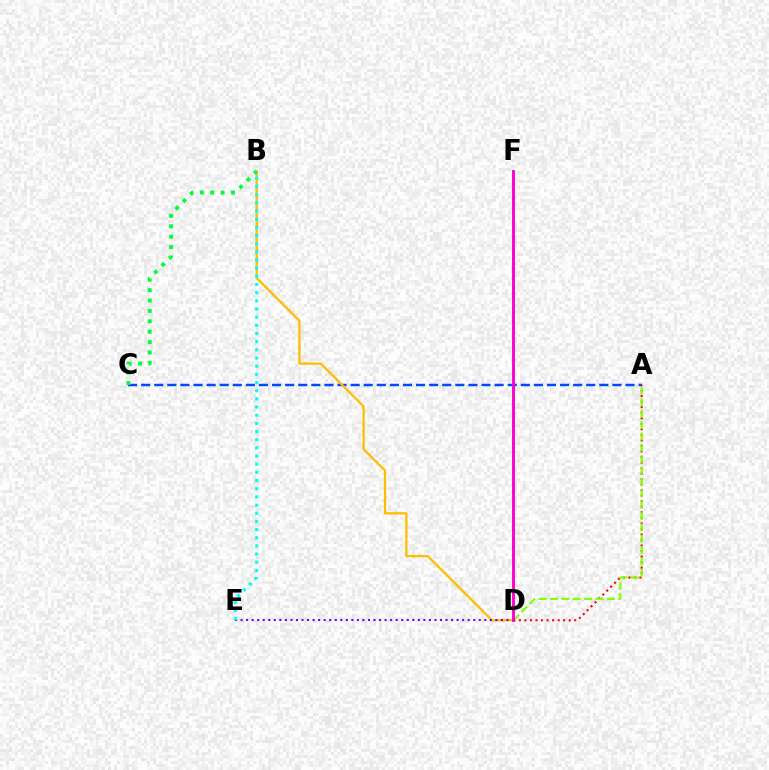{('A', 'C'): [{'color': '#004bff', 'line_style': 'dashed', 'thickness': 1.78}], ('B', 'D'): [{'color': '#ffbd00', 'line_style': 'solid', 'thickness': 1.64}], ('D', 'E'): [{'color': '#7200ff', 'line_style': 'dotted', 'thickness': 1.5}], ('A', 'D'): [{'color': '#ff0000', 'line_style': 'dotted', 'thickness': 1.5}, {'color': '#84ff00', 'line_style': 'dashed', 'thickness': 1.54}], ('B', 'C'): [{'color': '#00ff39', 'line_style': 'dotted', 'thickness': 2.82}], ('D', 'F'): [{'color': '#ff00cf', 'line_style': 'solid', 'thickness': 2.09}], ('B', 'E'): [{'color': '#00fff6', 'line_style': 'dotted', 'thickness': 2.22}]}